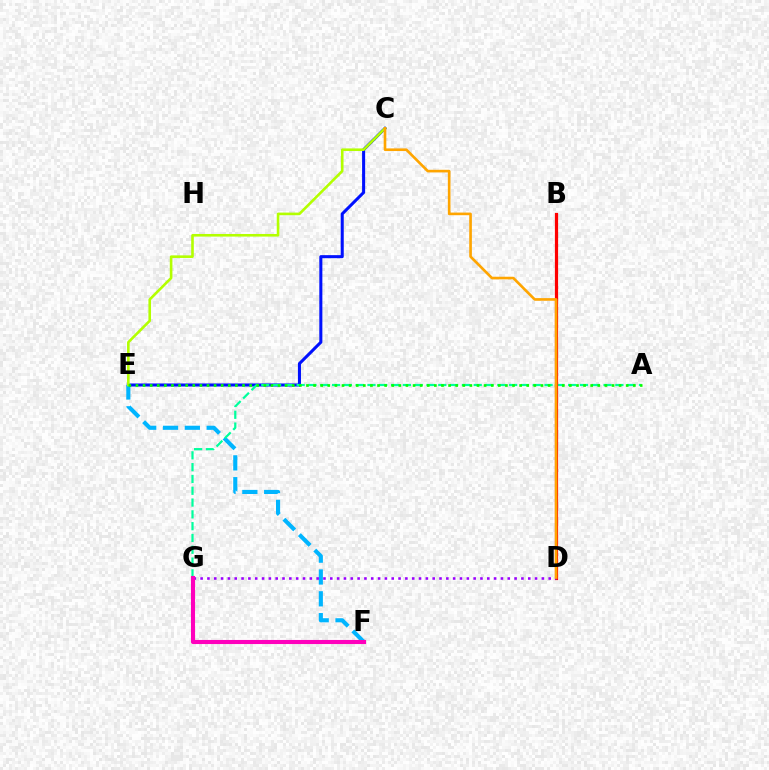{('C', 'E'): [{'color': '#0010ff', 'line_style': 'solid', 'thickness': 2.19}, {'color': '#b3ff00', 'line_style': 'solid', 'thickness': 1.88}], ('E', 'F'): [{'color': '#00b5ff', 'line_style': 'dashed', 'thickness': 2.97}], ('A', 'G'): [{'color': '#00ff9d', 'line_style': 'dashed', 'thickness': 1.6}], ('A', 'E'): [{'color': '#08ff00', 'line_style': 'dotted', 'thickness': 1.93}], ('B', 'D'): [{'color': '#ff0000', 'line_style': 'solid', 'thickness': 2.31}], ('D', 'G'): [{'color': '#9b00ff', 'line_style': 'dotted', 'thickness': 1.85}], ('C', 'D'): [{'color': '#ffa500', 'line_style': 'solid', 'thickness': 1.9}], ('F', 'G'): [{'color': '#ff00bd', 'line_style': 'solid', 'thickness': 2.94}]}